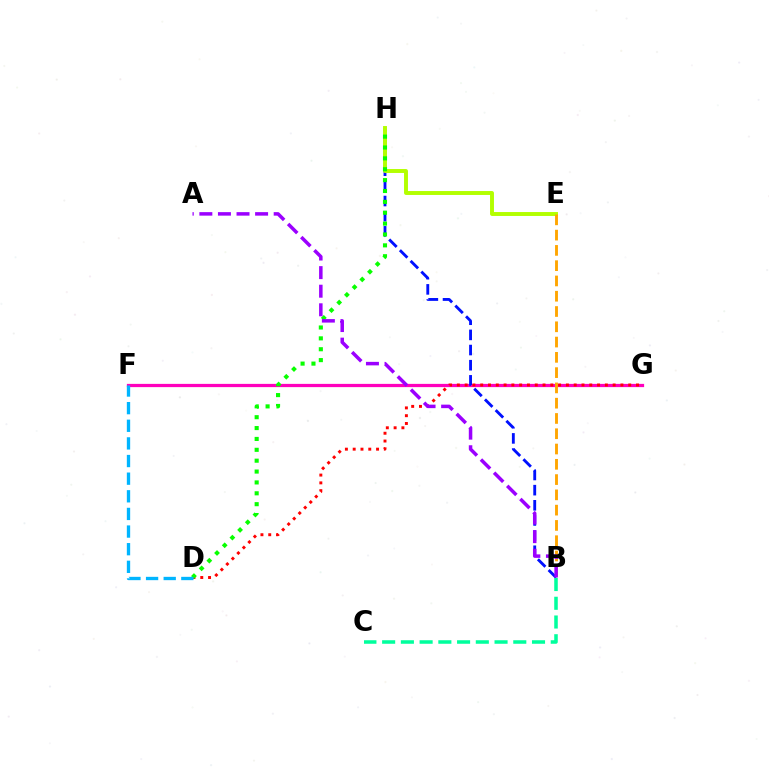{('F', 'G'): [{'color': '#ff00bd', 'line_style': 'solid', 'thickness': 2.34}], ('B', 'H'): [{'color': '#0010ff', 'line_style': 'dashed', 'thickness': 2.06}], ('E', 'H'): [{'color': '#b3ff00', 'line_style': 'solid', 'thickness': 2.83}], ('D', 'G'): [{'color': '#ff0000', 'line_style': 'dotted', 'thickness': 2.12}], ('B', 'C'): [{'color': '#00ff9d', 'line_style': 'dashed', 'thickness': 2.55}], ('B', 'E'): [{'color': '#ffa500', 'line_style': 'dashed', 'thickness': 2.08}], ('D', 'H'): [{'color': '#08ff00', 'line_style': 'dotted', 'thickness': 2.95}], ('A', 'B'): [{'color': '#9b00ff', 'line_style': 'dashed', 'thickness': 2.52}], ('D', 'F'): [{'color': '#00b5ff', 'line_style': 'dashed', 'thickness': 2.4}]}